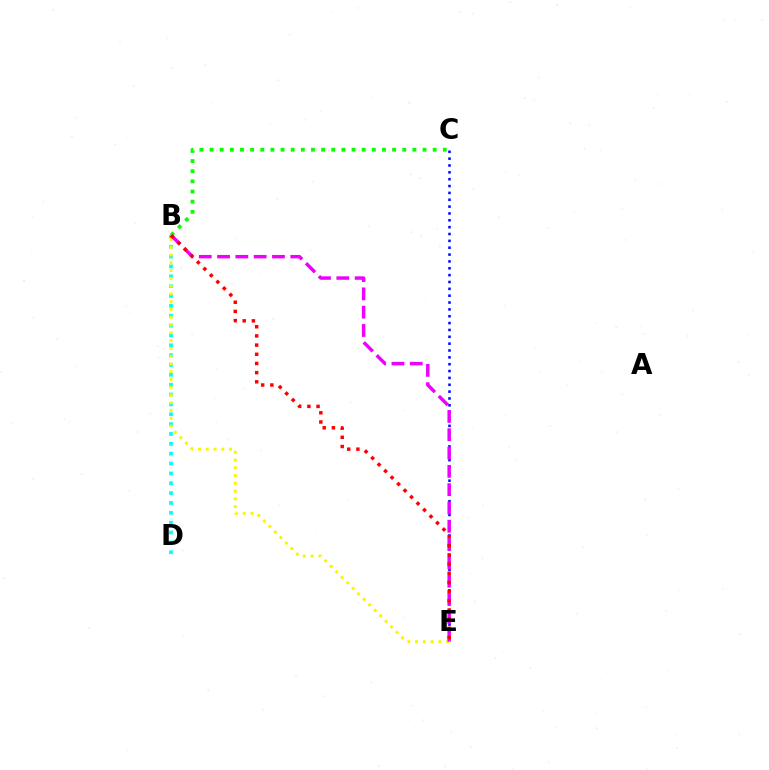{('B', 'D'): [{'color': '#00fff6', 'line_style': 'dotted', 'thickness': 2.68}], ('C', 'E'): [{'color': '#0010ff', 'line_style': 'dotted', 'thickness': 1.86}], ('B', 'E'): [{'color': '#fcf500', 'line_style': 'dotted', 'thickness': 2.11}, {'color': '#ee00ff', 'line_style': 'dashed', 'thickness': 2.49}, {'color': '#ff0000', 'line_style': 'dotted', 'thickness': 2.49}], ('B', 'C'): [{'color': '#08ff00', 'line_style': 'dotted', 'thickness': 2.76}]}